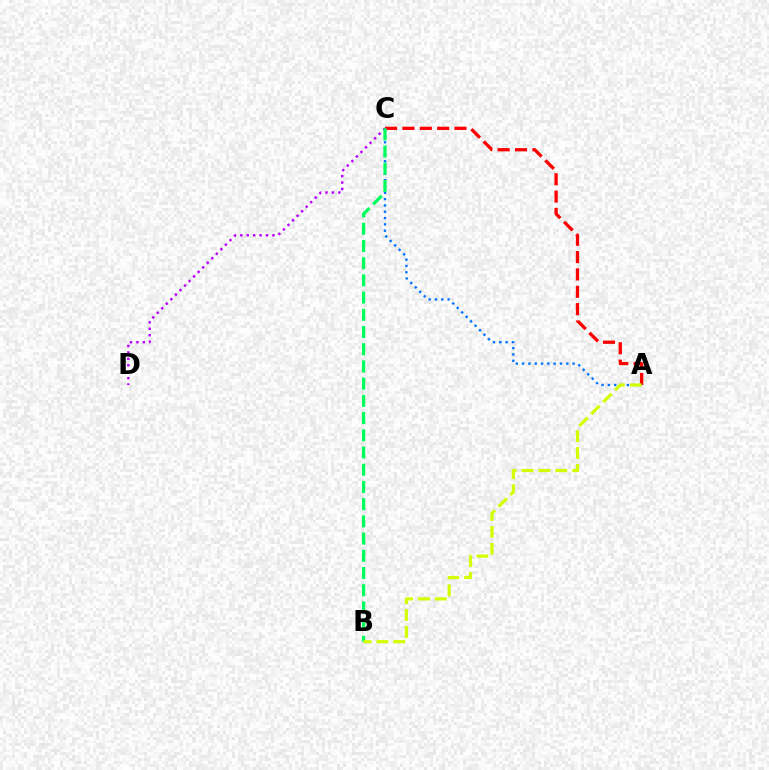{('C', 'D'): [{'color': '#b900ff', 'line_style': 'dotted', 'thickness': 1.75}], ('A', 'C'): [{'color': '#ff0000', 'line_style': 'dashed', 'thickness': 2.36}, {'color': '#0074ff', 'line_style': 'dotted', 'thickness': 1.71}], ('B', 'C'): [{'color': '#00ff5c', 'line_style': 'dashed', 'thickness': 2.34}], ('A', 'B'): [{'color': '#d1ff00', 'line_style': 'dashed', 'thickness': 2.29}]}